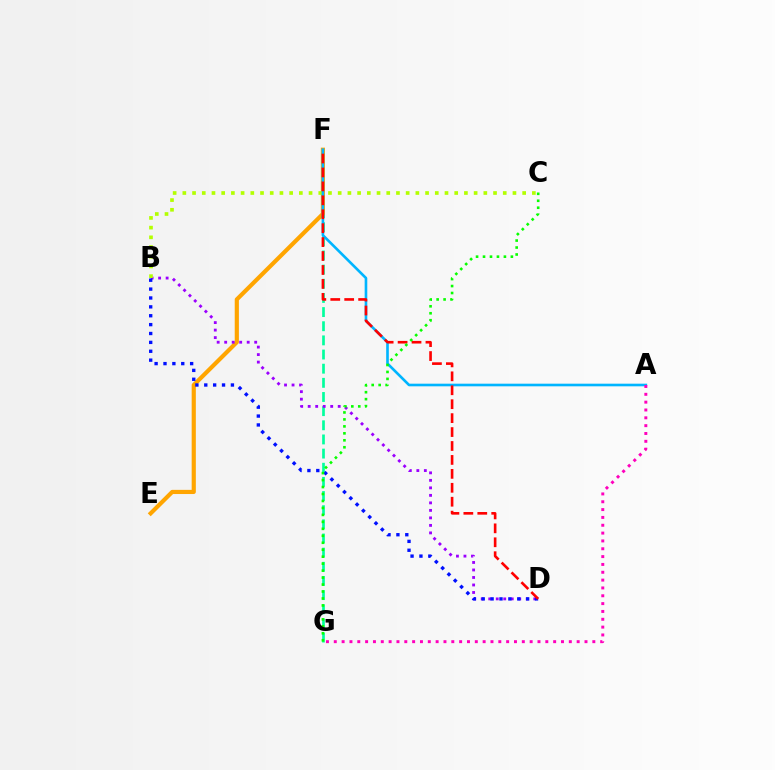{('F', 'G'): [{'color': '#00ff9d', 'line_style': 'dashed', 'thickness': 1.92}], ('E', 'F'): [{'color': '#ffa500', 'line_style': 'solid', 'thickness': 3.0}], ('B', 'D'): [{'color': '#9b00ff', 'line_style': 'dotted', 'thickness': 2.04}, {'color': '#0010ff', 'line_style': 'dotted', 'thickness': 2.41}], ('B', 'C'): [{'color': '#b3ff00', 'line_style': 'dotted', 'thickness': 2.64}], ('A', 'F'): [{'color': '#00b5ff', 'line_style': 'solid', 'thickness': 1.89}], ('D', 'F'): [{'color': '#ff0000', 'line_style': 'dashed', 'thickness': 1.89}], ('C', 'G'): [{'color': '#08ff00', 'line_style': 'dotted', 'thickness': 1.89}], ('A', 'G'): [{'color': '#ff00bd', 'line_style': 'dotted', 'thickness': 2.13}]}